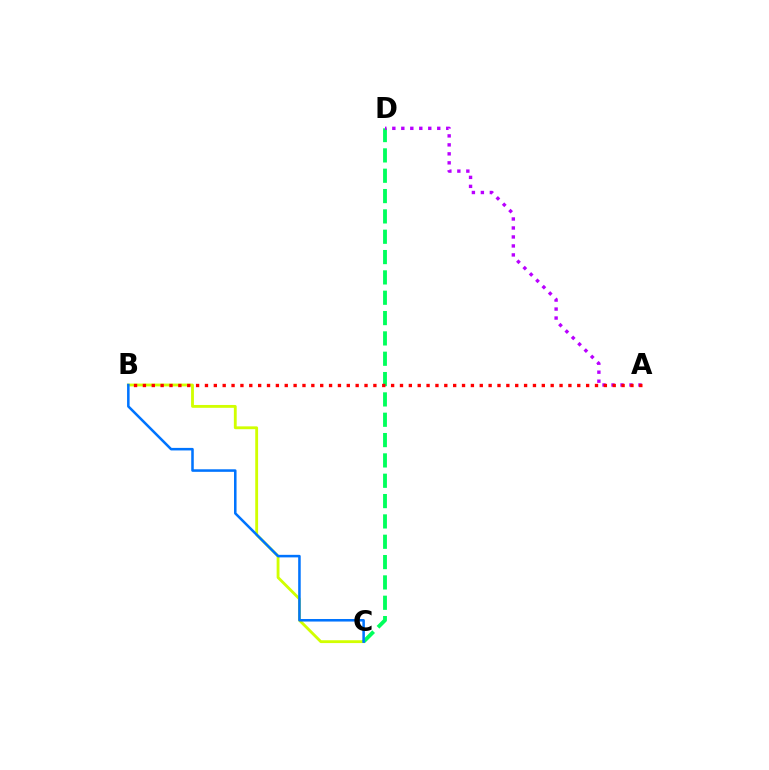{('B', 'C'): [{'color': '#d1ff00', 'line_style': 'solid', 'thickness': 2.04}, {'color': '#0074ff', 'line_style': 'solid', 'thickness': 1.83}], ('C', 'D'): [{'color': '#00ff5c', 'line_style': 'dashed', 'thickness': 2.76}], ('A', 'D'): [{'color': '#b900ff', 'line_style': 'dotted', 'thickness': 2.44}], ('A', 'B'): [{'color': '#ff0000', 'line_style': 'dotted', 'thickness': 2.41}]}